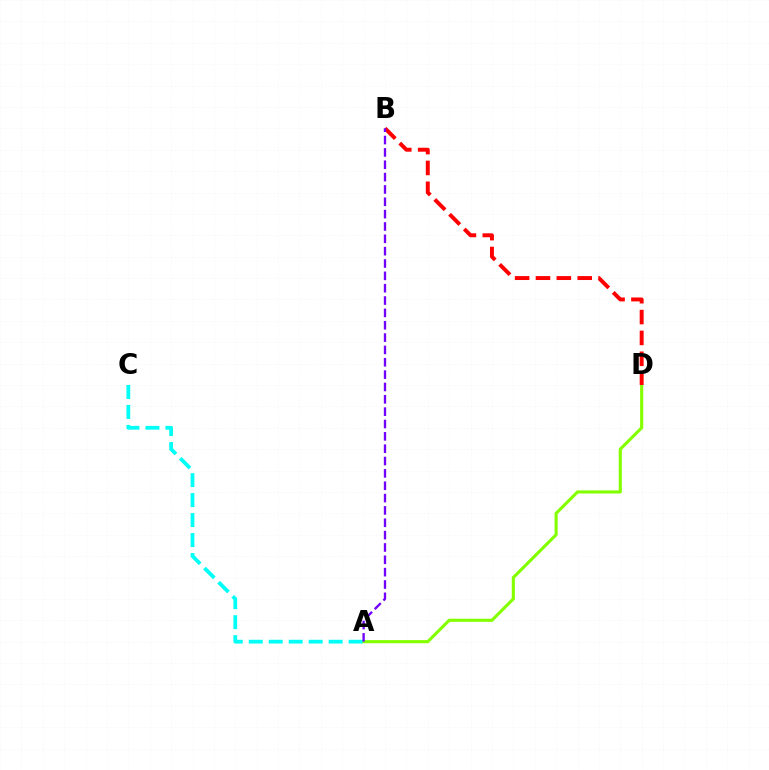{('A', 'D'): [{'color': '#84ff00', 'line_style': 'solid', 'thickness': 2.25}], ('B', 'D'): [{'color': '#ff0000', 'line_style': 'dashed', 'thickness': 2.83}], ('A', 'C'): [{'color': '#00fff6', 'line_style': 'dashed', 'thickness': 2.71}], ('A', 'B'): [{'color': '#7200ff', 'line_style': 'dashed', 'thickness': 1.68}]}